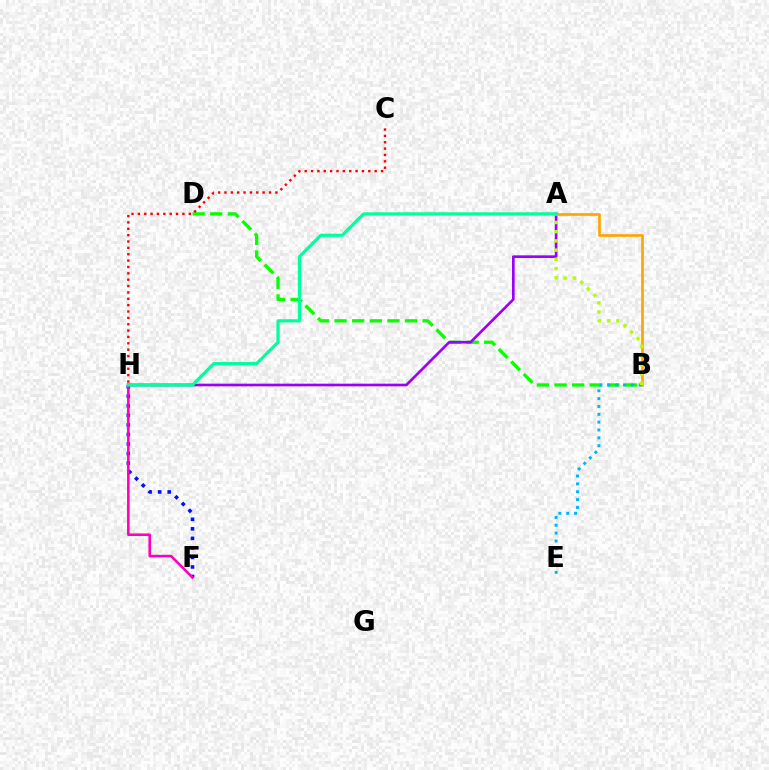{('B', 'D'): [{'color': '#08ff00', 'line_style': 'dashed', 'thickness': 2.39}], ('F', 'H'): [{'color': '#0010ff', 'line_style': 'dotted', 'thickness': 2.59}, {'color': '#ff00bd', 'line_style': 'solid', 'thickness': 1.85}], ('A', 'H'): [{'color': '#9b00ff', 'line_style': 'solid', 'thickness': 1.91}, {'color': '#00ff9d', 'line_style': 'solid', 'thickness': 2.3}], ('A', 'B'): [{'color': '#ffa500', 'line_style': 'solid', 'thickness': 1.93}, {'color': '#b3ff00', 'line_style': 'dotted', 'thickness': 2.51}], ('B', 'E'): [{'color': '#00b5ff', 'line_style': 'dotted', 'thickness': 2.13}], ('C', 'H'): [{'color': '#ff0000', 'line_style': 'dotted', 'thickness': 1.73}]}